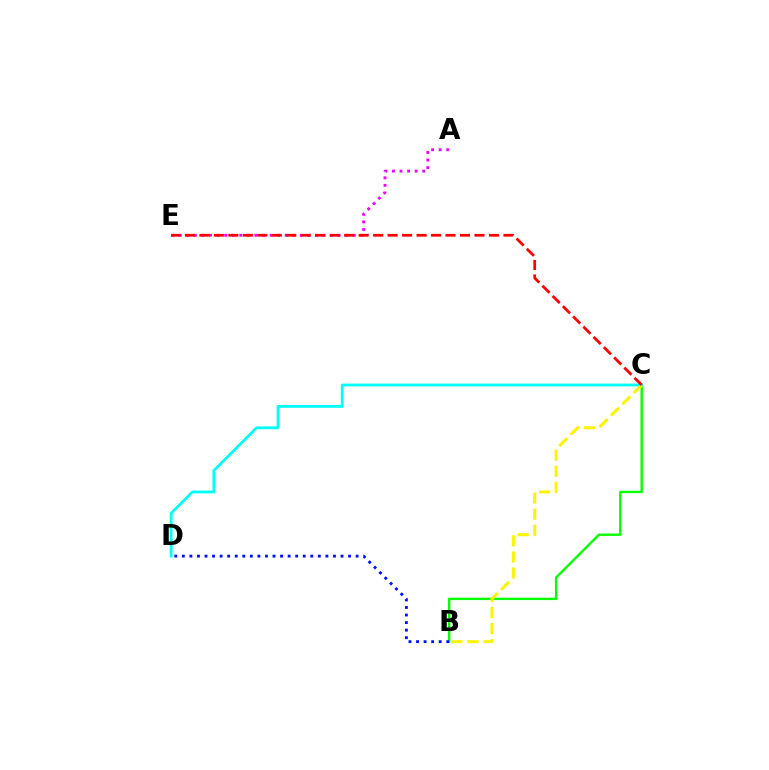{('B', 'C'): [{'color': '#08ff00', 'line_style': 'solid', 'thickness': 1.71}, {'color': '#fcf500', 'line_style': 'dashed', 'thickness': 2.18}], ('C', 'D'): [{'color': '#00fff6', 'line_style': 'solid', 'thickness': 2.03}], ('A', 'E'): [{'color': '#ee00ff', 'line_style': 'dotted', 'thickness': 2.06}], ('B', 'D'): [{'color': '#0010ff', 'line_style': 'dotted', 'thickness': 2.05}], ('C', 'E'): [{'color': '#ff0000', 'line_style': 'dashed', 'thickness': 1.97}]}